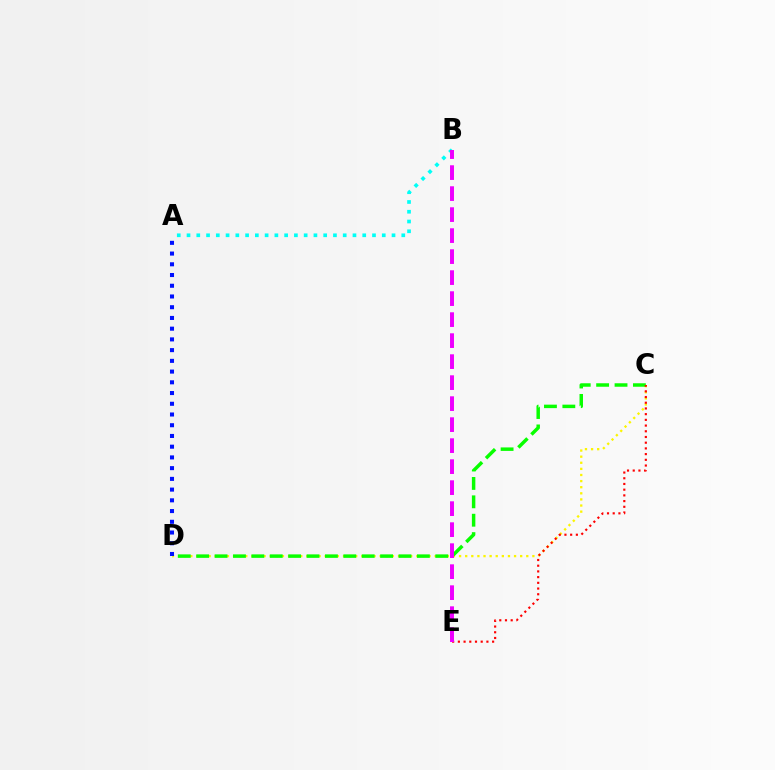{('C', 'D'): [{'color': '#fcf500', 'line_style': 'dotted', 'thickness': 1.66}, {'color': '#08ff00', 'line_style': 'dashed', 'thickness': 2.5}], ('C', 'E'): [{'color': '#ff0000', 'line_style': 'dotted', 'thickness': 1.55}], ('A', 'B'): [{'color': '#00fff6', 'line_style': 'dotted', 'thickness': 2.65}], ('B', 'E'): [{'color': '#ee00ff', 'line_style': 'dashed', 'thickness': 2.85}], ('A', 'D'): [{'color': '#0010ff', 'line_style': 'dotted', 'thickness': 2.91}]}